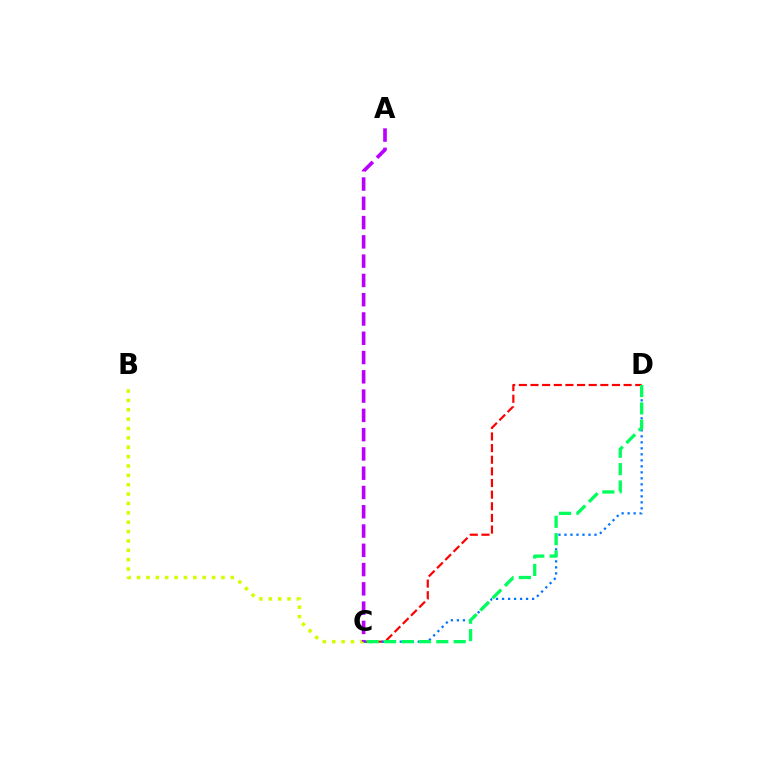{('C', 'D'): [{'color': '#ff0000', 'line_style': 'dashed', 'thickness': 1.58}, {'color': '#0074ff', 'line_style': 'dotted', 'thickness': 1.63}, {'color': '#00ff5c', 'line_style': 'dashed', 'thickness': 2.36}], ('B', 'C'): [{'color': '#d1ff00', 'line_style': 'dotted', 'thickness': 2.55}], ('A', 'C'): [{'color': '#b900ff', 'line_style': 'dashed', 'thickness': 2.62}]}